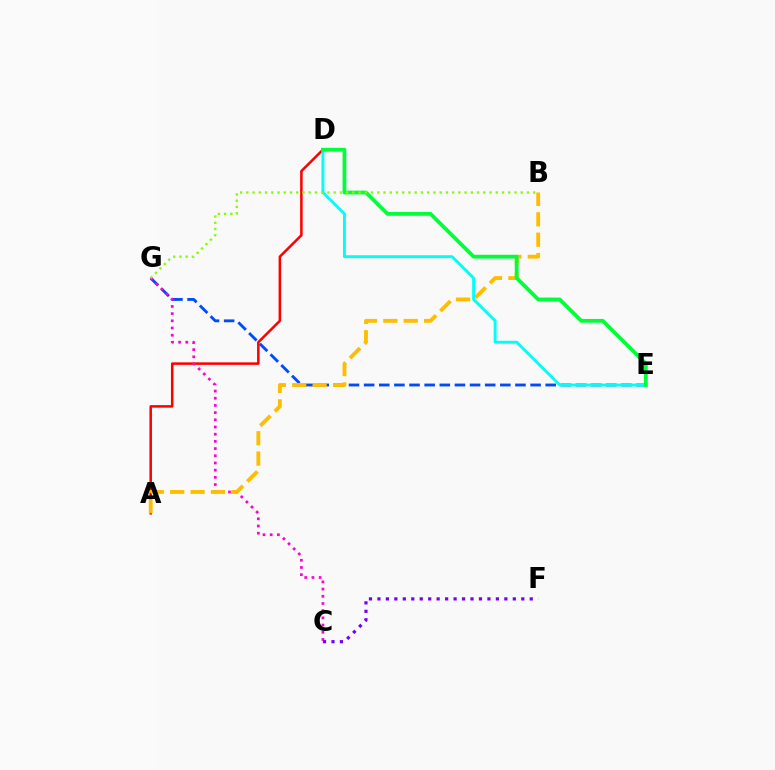{('E', 'G'): [{'color': '#004bff', 'line_style': 'dashed', 'thickness': 2.06}], ('A', 'D'): [{'color': '#ff0000', 'line_style': 'solid', 'thickness': 1.82}], ('C', 'G'): [{'color': '#ff00cf', 'line_style': 'dotted', 'thickness': 1.95}], ('A', 'B'): [{'color': '#ffbd00', 'line_style': 'dashed', 'thickness': 2.77}], ('D', 'E'): [{'color': '#00fff6', 'line_style': 'solid', 'thickness': 2.08}, {'color': '#00ff39', 'line_style': 'solid', 'thickness': 2.72}], ('C', 'F'): [{'color': '#7200ff', 'line_style': 'dotted', 'thickness': 2.3}], ('B', 'G'): [{'color': '#84ff00', 'line_style': 'dotted', 'thickness': 1.69}]}